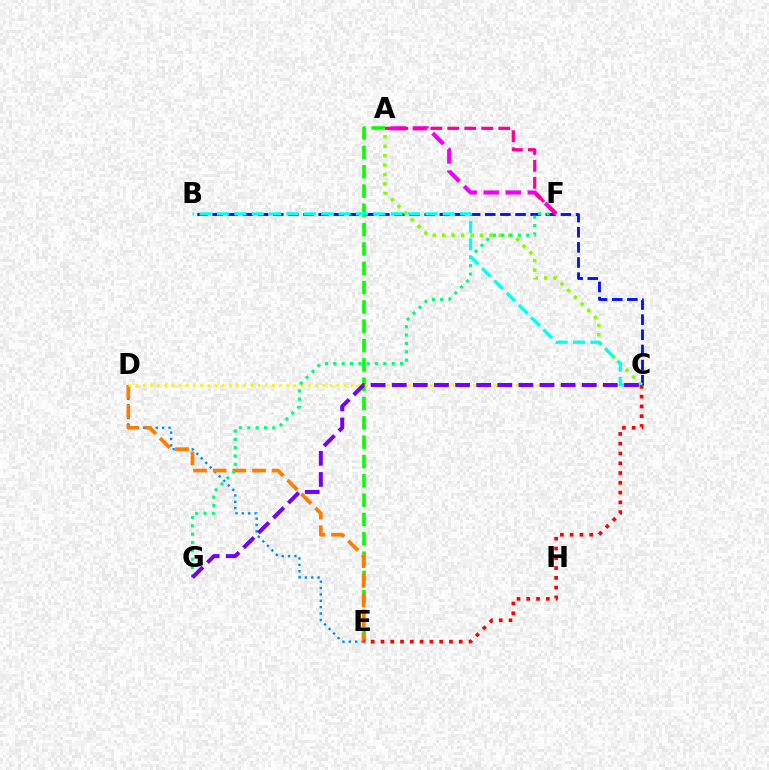{('A', 'E'): [{'color': '#08ff00', 'line_style': 'dashed', 'thickness': 2.62}], ('D', 'E'): [{'color': '#008cff', 'line_style': 'dotted', 'thickness': 1.73}, {'color': '#ff7c00', 'line_style': 'dashed', 'thickness': 2.67}], ('B', 'C'): [{'color': '#0010ff', 'line_style': 'dashed', 'thickness': 2.06}, {'color': '#00fff6', 'line_style': 'dashed', 'thickness': 2.36}], ('C', 'D'): [{'color': '#fcf500', 'line_style': 'dotted', 'thickness': 1.95}], ('A', 'C'): [{'color': '#84ff00', 'line_style': 'dotted', 'thickness': 2.57}], ('A', 'F'): [{'color': '#ee00ff', 'line_style': 'dashed', 'thickness': 2.99}, {'color': '#ff0094', 'line_style': 'dashed', 'thickness': 2.31}], ('F', 'G'): [{'color': '#00ff74', 'line_style': 'dotted', 'thickness': 2.27}], ('C', 'E'): [{'color': '#ff0000', 'line_style': 'dotted', 'thickness': 2.66}], ('C', 'G'): [{'color': '#7200ff', 'line_style': 'dashed', 'thickness': 2.87}]}